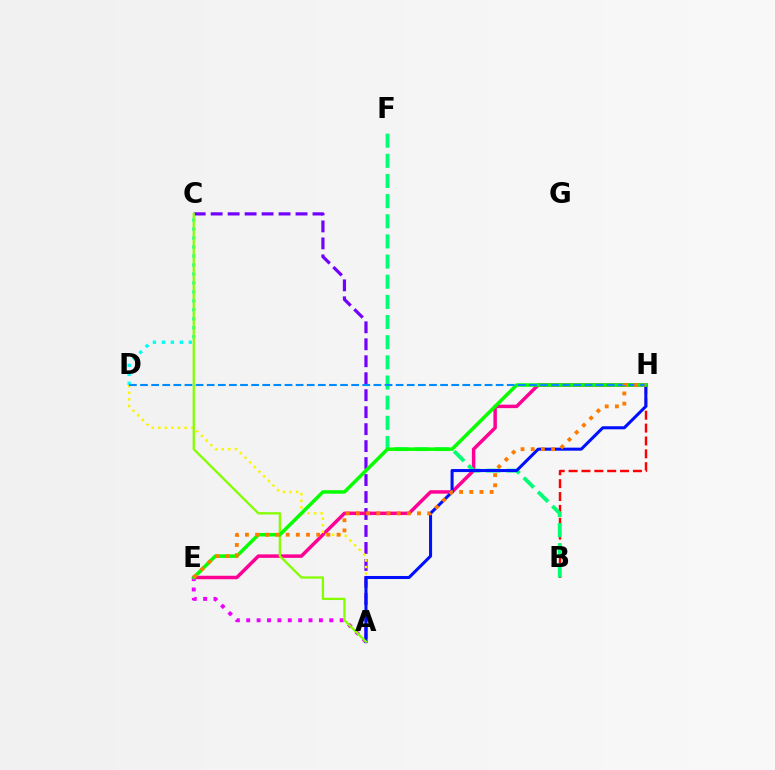{('A', 'C'): [{'color': '#7200ff', 'line_style': 'dashed', 'thickness': 2.31}, {'color': '#84ff00', 'line_style': 'solid', 'thickness': 1.64}], ('B', 'H'): [{'color': '#ff0000', 'line_style': 'dashed', 'thickness': 1.75}], ('E', 'H'): [{'color': '#ff0094', 'line_style': 'solid', 'thickness': 2.5}, {'color': '#08ff00', 'line_style': 'solid', 'thickness': 2.52}, {'color': '#ff7c00', 'line_style': 'dotted', 'thickness': 2.77}], ('A', 'E'): [{'color': '#ee00ff', 'line_style': 'dotted', 'thickness': 2.82}], ('C', 'D'): [{'color': '#00fff6', 'line_style': 'dotted', 'thickness': 2.44}], ('B', 'F'): [{'color': '#00ff74', 'line_style': 'dashed', 'thickness': 2.74}], ('A', 'D'): [{'color': '#fcf500', 'line_style': 'dotted', 'thickness': 1.78}], ('A', 'H'): [{'color': '#0010ff', 'line_style': 'solid', 'thickness': 2.2}], ('D', 'H'): [{'color': '#008cff', 'line_style': 'dashed', 'thickness': 1.51}]}